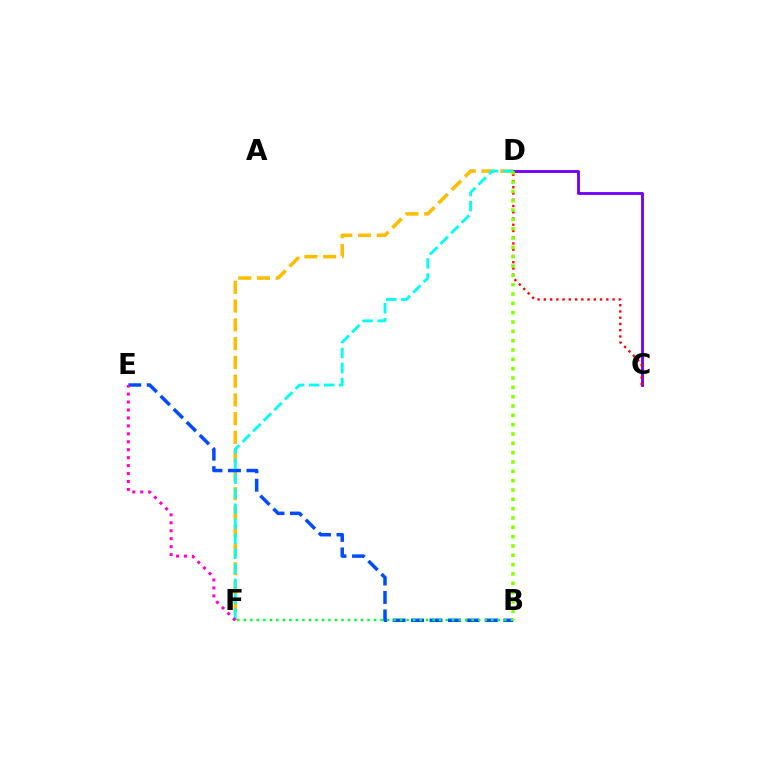{('D', 'F'): [{'color': '#ffbd00', 'line_style': 'dashed', 'thickness': 2.55}, {'color': '#00fff6', 'line_style': 'dashed', 'thickness': 2.04}], ('B', 'E'): [{'color': '#004bff', 'line_style': 'dashed', 'thickness': 2.51}], ('C', 'D'): [{'color': '#7200ff', 'line_style': 'solid', 'thickness': 2.06}, {'color': '#ff0000', 'line_style': 'dotted', 'thickness': 1.7}], ('B', 'F'): [{'color': '#00ff39', 'line_style': 'dotted', 'thickness': 1.77}], ('E', 'F'): [{'color': '#ff00cf', 'line_style': 'dotted', 'thickness': 2.16}], ('B', 'D'): [{'color': '#84ff00', 'line_style': 'dotted', 'thickness': 2.53}]}